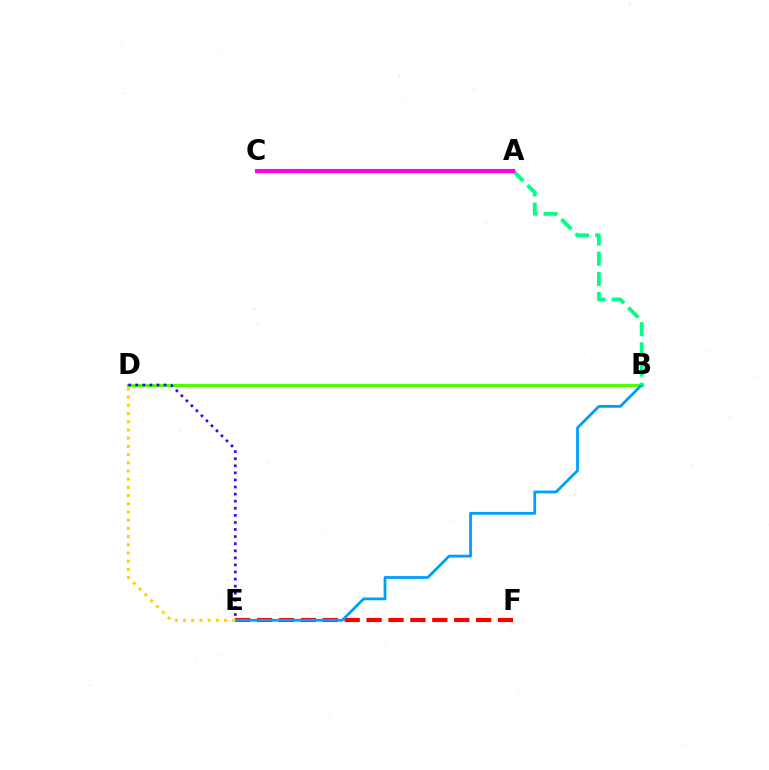{('B', 'D'): [{'color': '#4fff00', 'line_style': 'solid', 'thickness': 2.31}], ('E', 'F'): [{'color': '#ff0000', 'line_style': 'dashed', 'thickness': 2.98}], ('D', 'E'): [{'color': '#3700ff', 'line_style': 'dotted', 'thickness': 1.92}, {'color': '#ffd500', 'line_style': 'dotted', 'thickness': 2.23}], ('B', 'E'): [{'color': '#009eff', 'line_style': 'solid', 'thickness': 2.0}], ('A', 'B'): [{'color': '#00ff86', 'line_style': 'dashed', 'thickness': 2.74}], ('A', 'C'): [{'color': '#ff00ed', 'line_style': 'solid', 'thickness': 2.97}]}